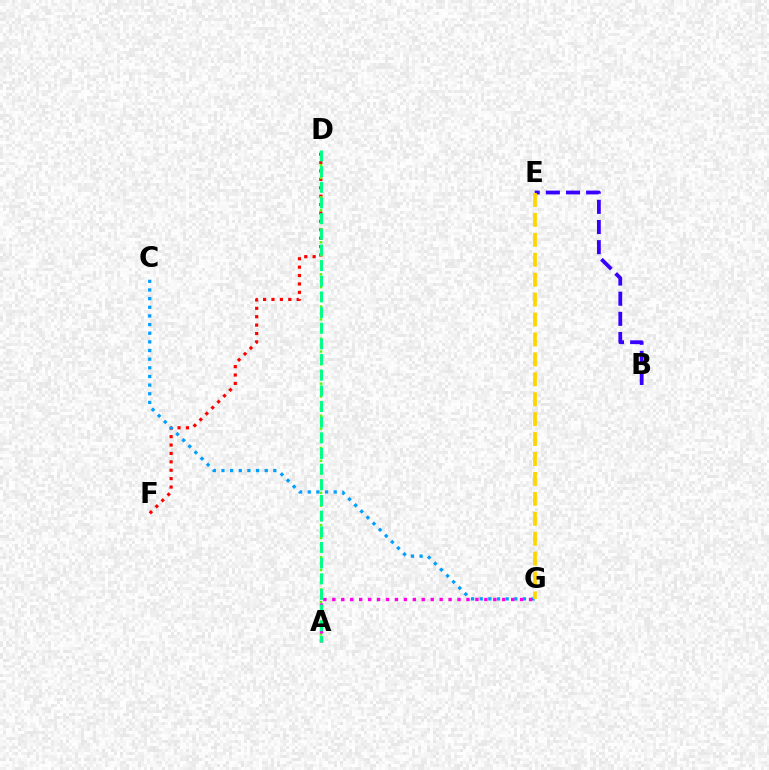{('D', 'F'): [{'color': '#ff0000', 'line_style': 'dotted', 'thickness': 2.28}], ('A', 'D'): [{'color': '#4fff00', 'line_style': 'dotted', 'thickness': 1.75}, {'color': '#00ff86', 'line_style': 'dashed', 'thickness': 2.13}], ('B', 'E'): [{'color': '#3700ff', 'line_style': 'dashed', 'thickness': 2.74}], ('C', 'G'): [{'color': '#009eff', 'line_style': 'dotted', 'thickness': 2.35}], ('A', 'G'): [{'color': '#ff00ed', 'line_style': 'dotted', 'thickness': 2.43}], ('E', 'G'): [{'color': '#ffd500', 'line_style': 'dashed', 'thickness': 2.71}]}